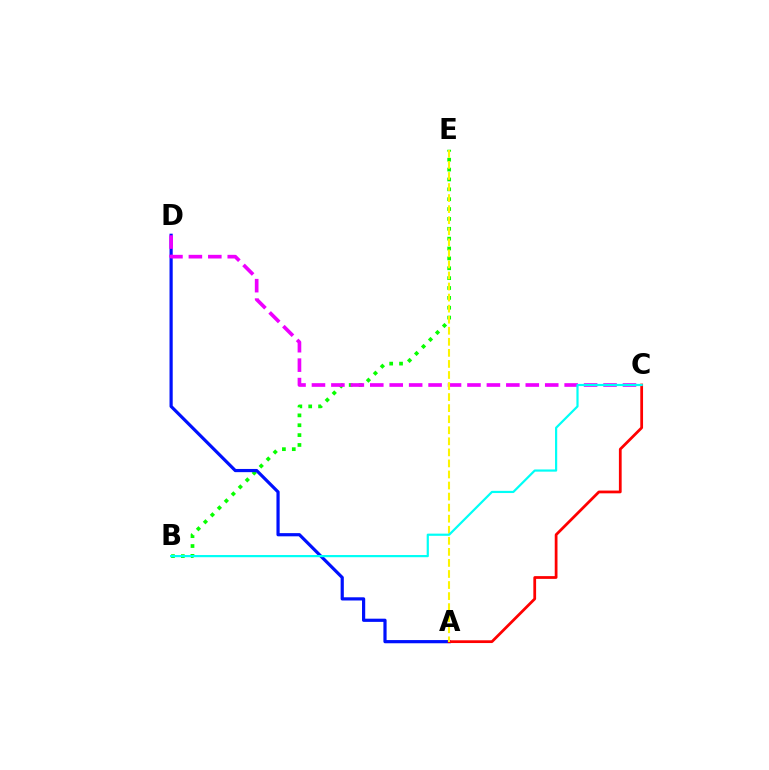{('B', 'E'): [{'color': '#08ff00', 'line_style': 'dotted', 'thickness': 2.68}], ('A', 'D'): [{'color': '#0010ff', 'line_style': 'solid', 'thickness': 2.3}], ('A', 'C'): [{'color': '#ff0000', 'line_style': 'solid', 'thickness': 1.99}], ('C', 'D'): [{'color': '#ee00ff', 'line_style': 'dashed', 'thickness': 2.64}], ('A', 'E'): [{'color': '#fcf500', 'line_style': 'dashed', 'thickness': 1.5}], ('B', 'C'): [{'color': '#00fff6', 'line_style': 'solid', 'thickness': 1.58}]}